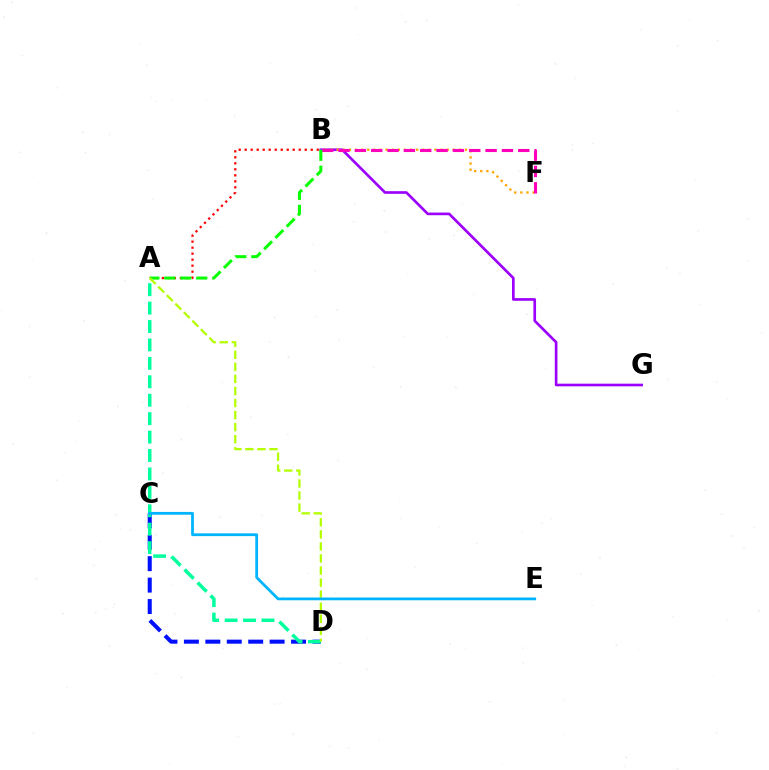{('C', 'D'): [{'color': '#0010ff', 'line_style': 'dashed', 'thickness': 2.91}], ('A', 'D'): [{'color': '#00ff9d', 'line_style': 'dashed', 'thickness': 2.5}, {'color': '#b3ff00', 'line_style': 'dashed', 'thickness': 1.64}], ('B', 'G'): [{'color': '#9b00ff', 'line_style': 'solid', 'thickness': 1.92}], ('B', 'F'): [{'color': '#ffa500', 'line_style': 'dotted', 'thickness': 1.66}, {'color': '#ff00bd', 'line_style': 'dashed', 'thickness': 2.22}], ('A', 'B'): [{'color': '#ff0000', 'line_style': 'dotted', 'thickness': 1.63}, {'color': '#08ff00', 'line_style': 'dashed', 'thickness': 2.17}], ('C', 'E'): [{'color': '#00b5ff', 'line_style': 'solid', 'thickness': 2.0}]}